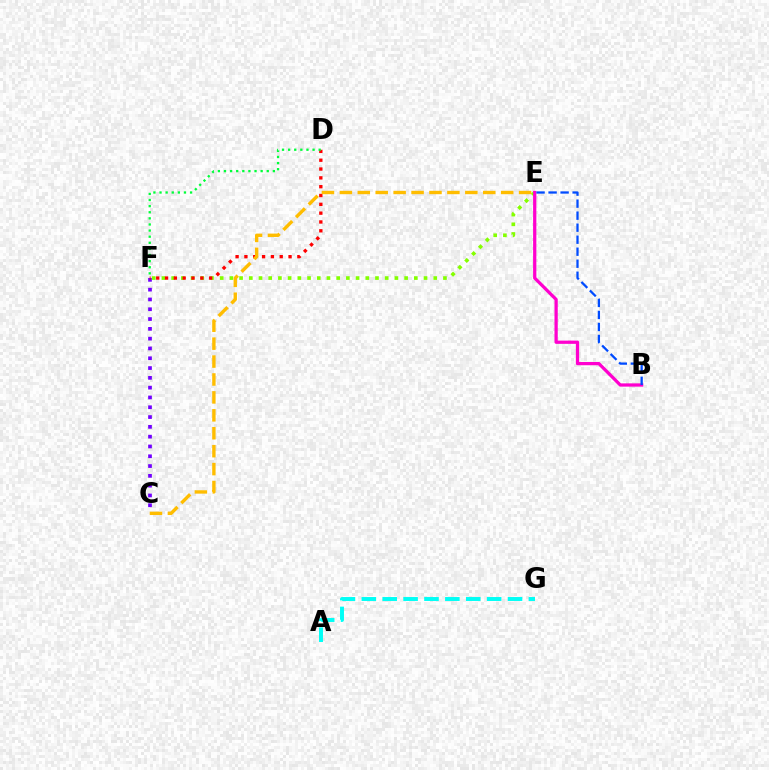{('C', 'F'): [{'color': '#7200ff', 'line_style': 'dotted', 'thickness': 2.66}], ('E', 'F'): [{'color': '#84ff00', 'line_style': 'dotted', 'thickness': 2.64}], ('D', 'F'): [{'color': '#ff0000', 'line_style': 'dotted', 'thickness': 2.4}, {'color': '#00ff39', 'line_style': 'dotted', 'thickness': 1.66}], ('C', 'E'): [{'color': '#ffbd00', 'line_style': 'dashed', 'thickness': 2.43}], ('B', 'E'): [{'color': '#ff00cf', 'line_style': 'solid', 'thickness': 2.34}, {'color': '#004bff', 'line_style': 'dashed', 'thickness': 1.63}], ('A', 'G'): [{'color': '#00fff6', 'line_style': 'dashed', 'thickness': 2.84}]}